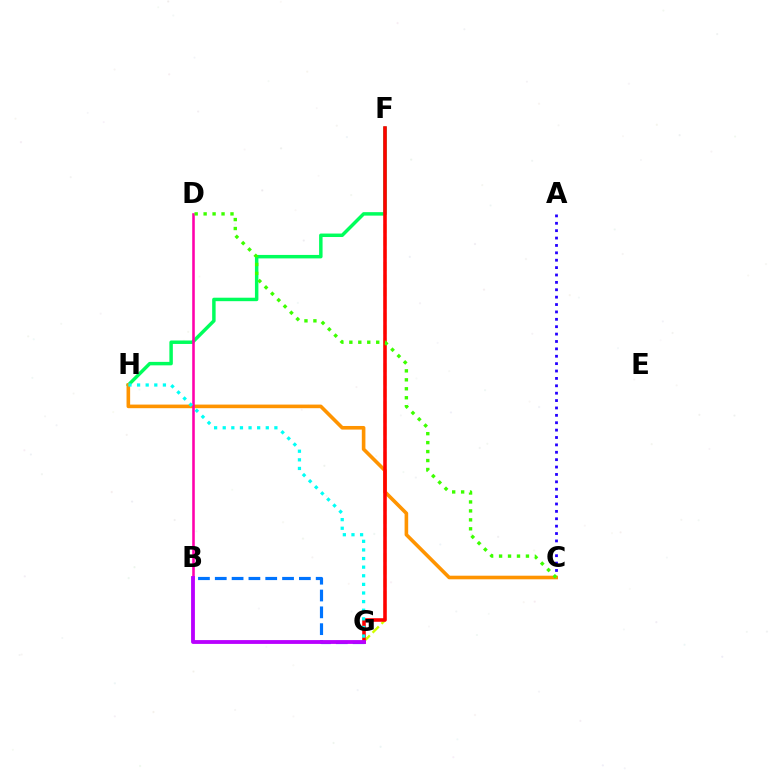{('A', 'C'): [{'color': '#2500ff', 'line_style': 'dotted', 'thickness': 2.01}], ('F', 'G'): [{'color': '#d1ff00', 'line_style': 'dashed', 'thickness': 1.72}, {'color': '#ff0000', 'line_style': 'solid', 'thickness': 2.57}], ('F', 'H'): [{'color': '#00ff5c', 'line_style': 'solid', 'thickness': 2.5}], ('C', 'H'): [{'color': '#ff9400', 'line_style': 'solid', 'thickness': 2.6}], ('B', 'D'): [{'color': '#ff00ac', 'line_style': 'solid', 'thickness': 1.86}], ('C', 'D'): [{'color': '#3dff00', 'line_style': 'dotted', 'thickness': 2.43}], ('B', 'G'): [{'color': '#0074ff', 'line_style': 'dashed', 'thickness': 2.29}, {'color': '#b900ff', 'line_style': 'solid', 'thickness': 2.75}], ('G', 'H'): [{'color': '#00fff6', 'line_style': 'dotted', 'thickness': 2.34}]}